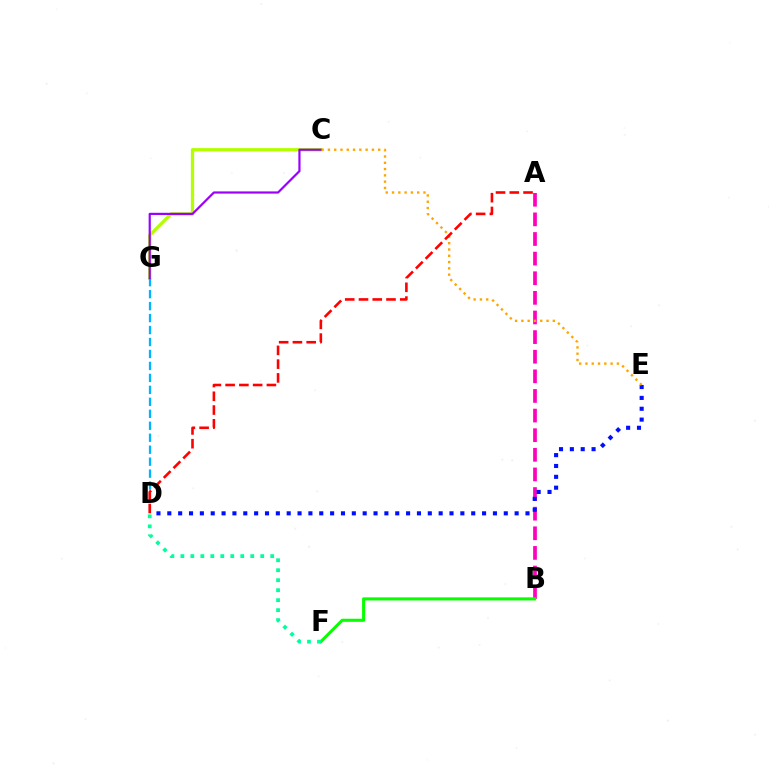{('A', 'B'): [{'color': '#ff00bd', 'line_style': 'dashed', 'thickness': 2.67}], ('C', 'G'): [{'color': '#b3ff00', 'line_style': 'solid', 'thickness': 2.35}, {'color': '#9b00ff', 'line_style': 'solid', 'thickness': 1.58}], ('B', 'F'): [{'color': '#08ff00', 'line_style': 'solid', 'thickness': 2.22}], ('D', 'G'): [{'color': '#00b5ff', 'line_style': 'dashed', 'thickness': 1.63}], ('D', 'F'): [{'color': '#00ff9d', 'line_style': 'dotted', 'thickness': 2.71}], ('D', 'E'): [{'color': '#0010ff', 'line_style': 'dotted', 'thickness': 2.95}], ('C', 'E'): [{'color': '#ffa500', 'line_style': 'dotted', 'thickness': 1.71}], ('A', 'D'): [{'color': '#ff0000', 'line_style': 'dashed', 'thickness': 1.87}]}